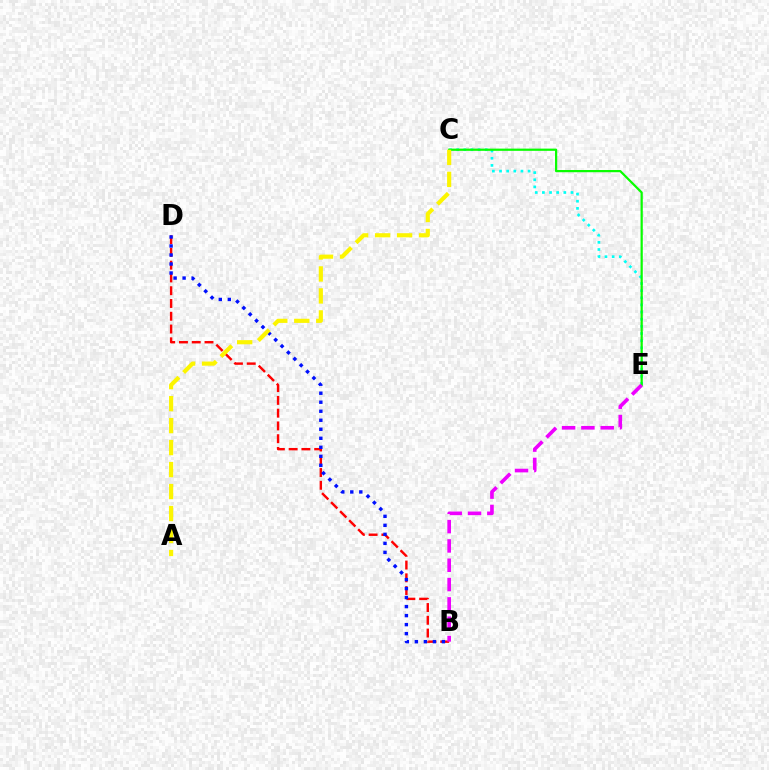{('B', 'D'): [{'color': '#ff0000', 'line_style': 'dashed', 'thickness': 1.73}, {'color': '#0010ff', 'line_style': 'dotted', 'thickness': 2.45}], ('C', 'E'): [{'color': '#00fff6', 'line_style': 'dotted', 'thickness': 1.94}, {'color': '#08ff00', 'line_style': 'solid', 'thickness': 1.6}], ('B', 'E'): [{'color': '#ee00ff', 'line_style': 'dashed', 'thickness': 2.62}], ('A', 'C'): [{'color': '#fcf500', 'line_style': 'dashed', 'thickness': 2.99}]}